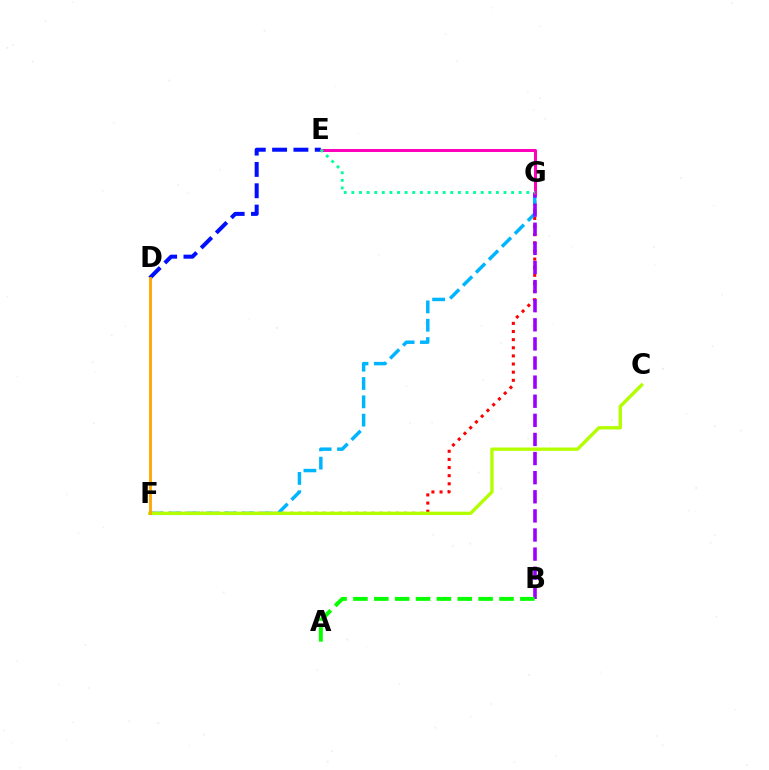{('F', 'G'): [{'color': '#ff0000', 'line_style': 'dotted', 'thickness': 2.21}, {'color': '#00b5ff', 'line_style': 'dashed', 'thickness': 2.49}], ('D', 'E'): [{'color': '#0010ff', 'line_style': 'dashed', 'thickness': 2.9}], ('B', 'G'): [{'color': '#9b00ff', 'line_style': 'dashed', 'thickness': 2.6}], ('E', 'G'): [{'color': '#ff00bd', 'line_style': 'solid', 'thickness': 2.16}, {'color': '#00ff9d', 'line_style': 'dotted', 'thickness': 2.07}], ('A', 'B'): [{'color': '#08ff00', 'line_style': 'dashed', 'thickness': 2.83}], ('C', 'F'): [{'color': '#b3ff00', 'line_style': 'solid', 'thickness': 2.41}], ('D', 'F'): [{'color': '#ffa500', 'line_style': 'solid', 'thickness': 2.03}]}